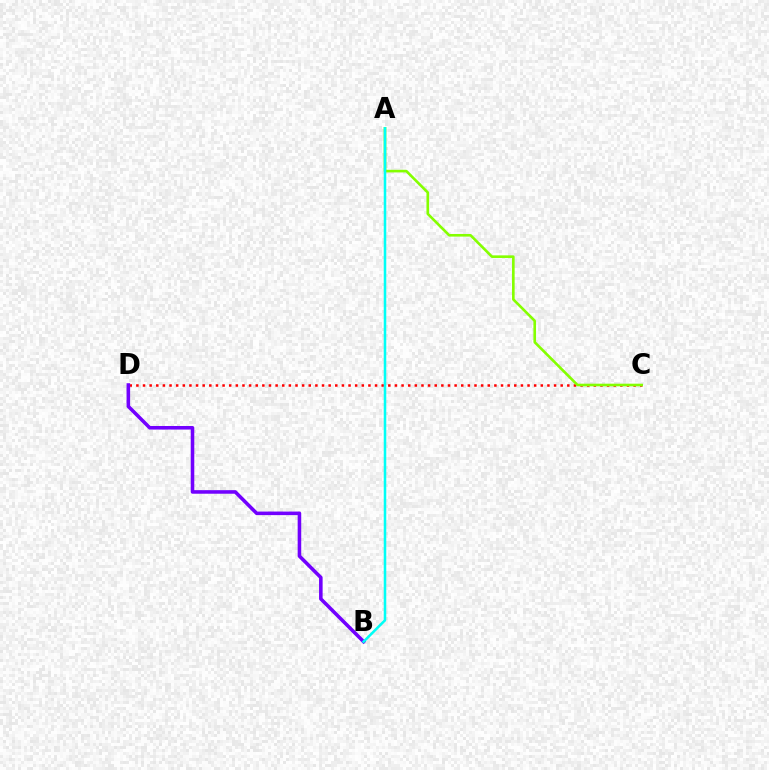{('C', 'D'): [{'color': '#ff0000', 'line_style': 'dotted', 'thickness': 1.8}], ('B', 'D'): [{'color': '#7200ff', 'line_style': 'solid', 'thickness': 2.57}], ('A', 'C'): [{'color': '#84ff00', 'line_style': 'solid', 'thickness': 1.89}], ('A', 'B'): [{'color': '#00fff6', 'line_style': 'solid', 'thickness': 1.83}]}